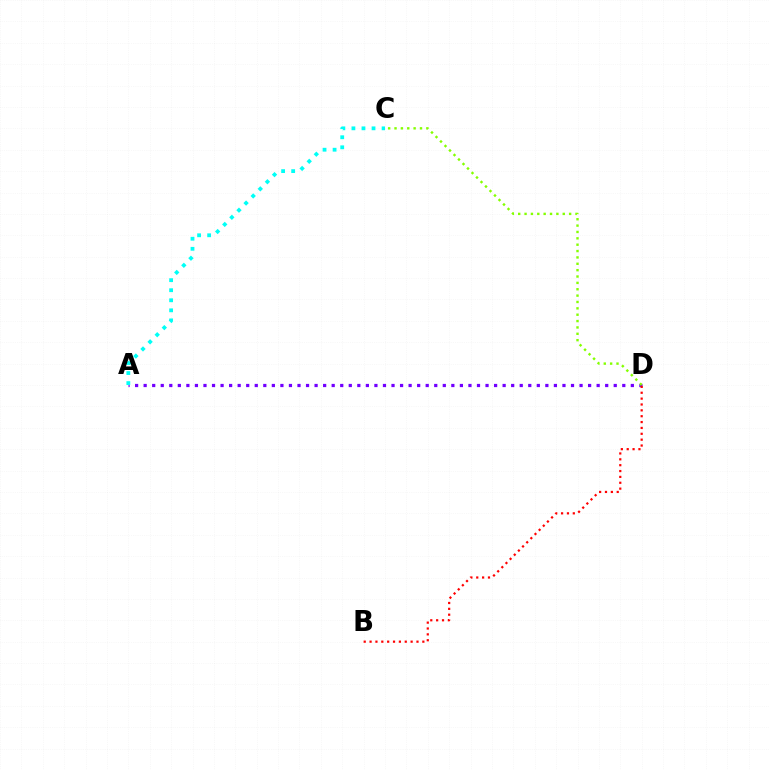{('A', 'D'): [{'color': '#7200ff', 'line_style': 'dotted', 'thickness': 2.32}], ('B', 'D'): [{'color': '#ff0000', 'line_style': 'dotted', 'thickness': 1.59}], ('C', 'D'): [{'color': '#84ff00', 'line_style': 'dotted', 'thickness': 1.73}], ('A', 'C'): [{'color': '#00fff6', 'line_style': 'dotted', 'thickness': 2.73}]}